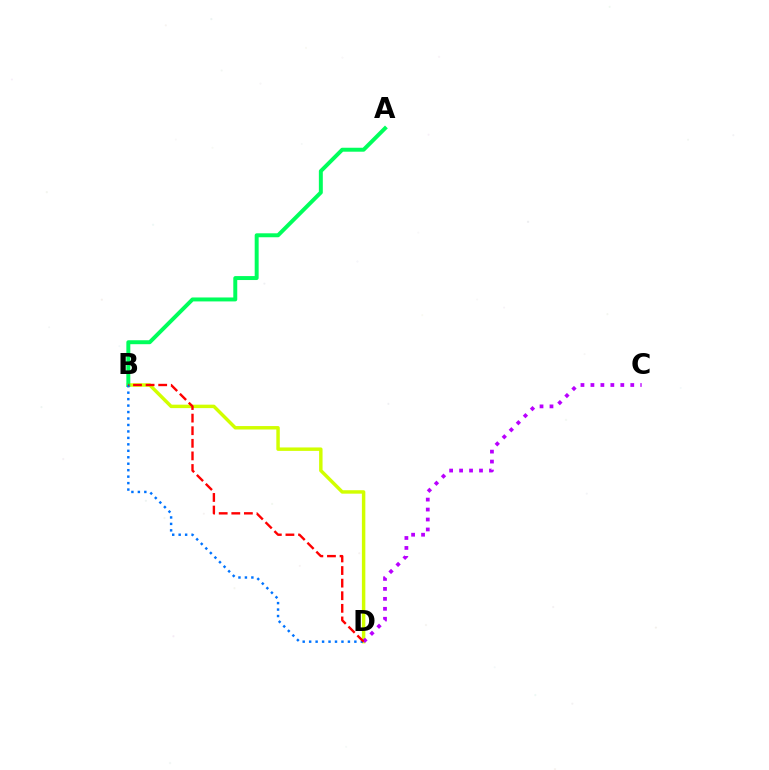{('B', 'D'): [{'color': '#d1ff00', 'line_style': 'solid', 'thickness': 2.48}, {'color': '#0074ff', 'line_style': 'dotted', 'thickness': 1.75}, {'color': '#ff0000', 'line_style': 'dashed', 'thickness': 1.71}], ('C', 'D'): [{'color': '#b900ff', 'line_style': 'dotted', 'thickness': 2.71}], ('A', 'B'): [{'color': '#00ff5c', 'line_style': 'solid', 'thickness': 2.85}]}